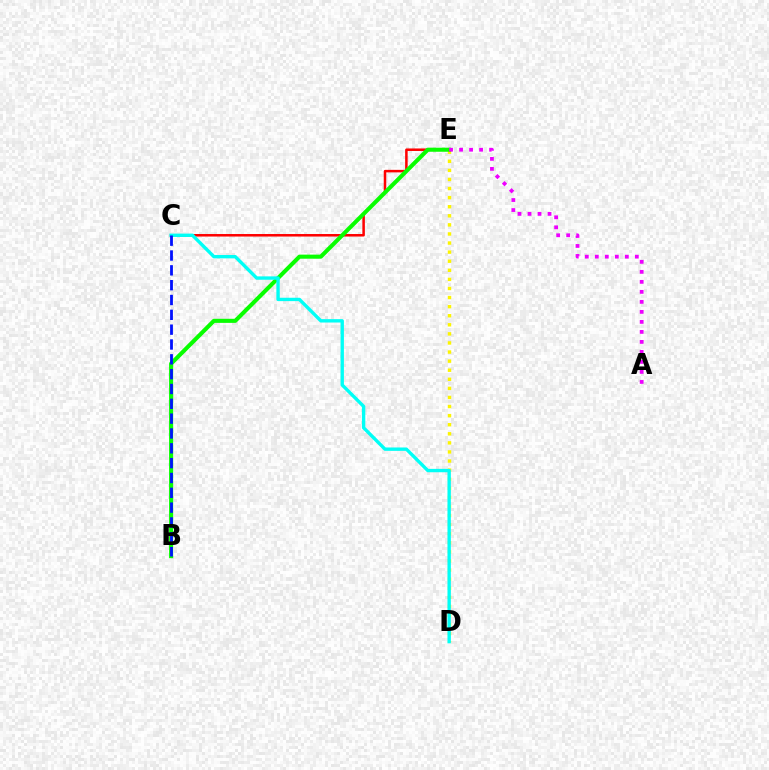{('D', 'E'): [{'color': '#fcf500', 'line_style': 'dotted', 'thickness': 2.47}], ('C', 'E'): [{'color': '#ff0000', 'line_style': 'solid', 'thickness': 1.81}], ('B', 'E'): [{'color': '#08ff00', 'line_style': 'solid', 'thickness': 2.94}], ('C', 'D'): [{'color': '#00fff6', 'line_style': 'solid', 'thickness': 2.43}], ('B', 'C'): [{'color': '#0010ff', 'line_style': 'dashed', 'thickness': 2.01}], ('A', 'E'): [{'color': '#ee00ff', 'line_style': 'dotted', 'thickness': 2.72}]}